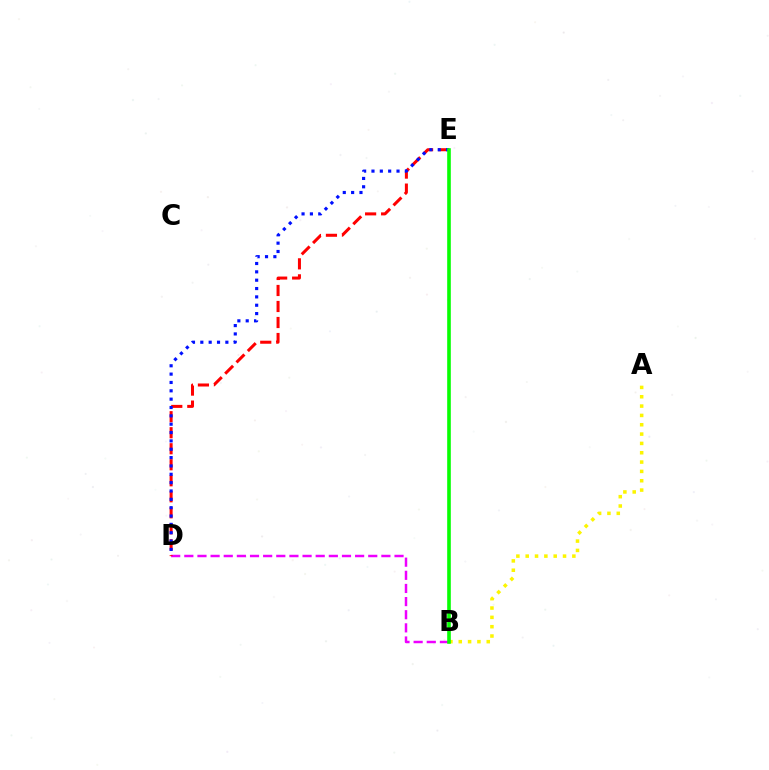{('A', 'B'): [{'color': '#fcf500', 'line_style': 'dotted', 'thickness': 2.54}], ('B', 'D'): [{'color': '#ee00ff', 'line_style': 'dashed', 'thickness': 1.78}], ('D', 'E'): [{'color': '#ff0000', 'line_style': 'dashed', 'thickness': 2.17}, {'color': '#0010ff', 'line_style': 'dotted', 'thickness': 2.27}], ('B', 'E'): [{'color': '#00fff6', 'line_style': 'solid', 'thickness': 1.57}, {'color': '#08ff00', 'line_style': 'solid', 'thickness': 2.59}]}